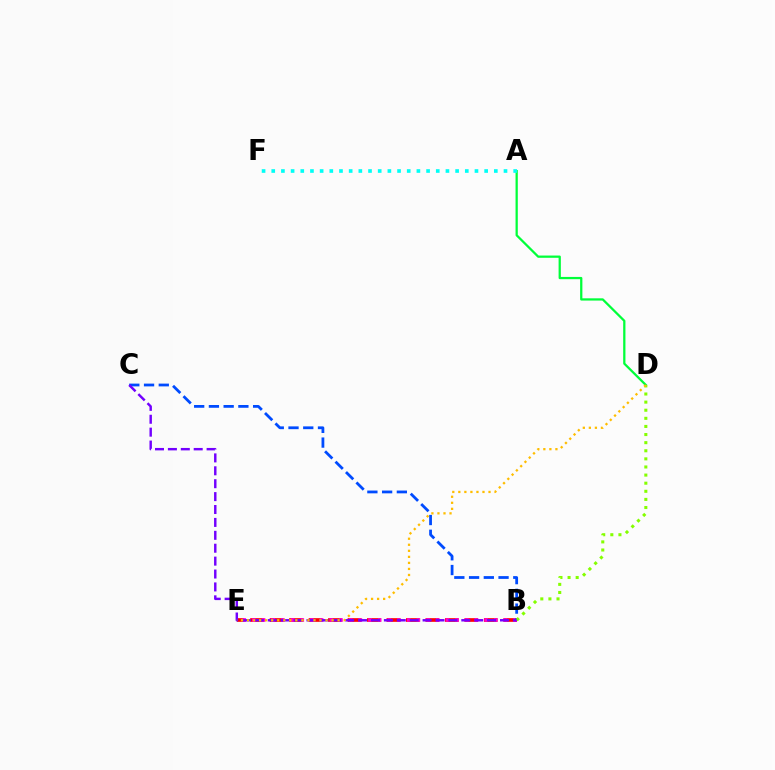{('B', 'E'): [{'color': '#ff0000', 'line_style': 'dashed', 'thickness': 2.65}, {'color': '#ff00cf', 'line_style': 'dotted', 'thickness': 2.63}], ('A', 'D'): [{'color': '#00ff39', 'line_style': 'solid', 'thickness': 1.62}], ('A', 'F'): [{'color': '#00fff6', 'line_style': 'dotted', 'thickness': 2.63}], ('B', 'C'): [{'color': '#004bff', 'line_style': 'dashed', 'thickness': 2.0}, {'color': '#7200ff', 'line_style': 'dashed', 'thickness': 1.75}], ('B', 'D'): [{'color': '#84ff00', 'line_style': 'dotted', 'thickness': 2.2}], ('D', 'E'): [{'color': '#ffbd00', 'line_style': 'dotted', 'thickness': 1.64}]}